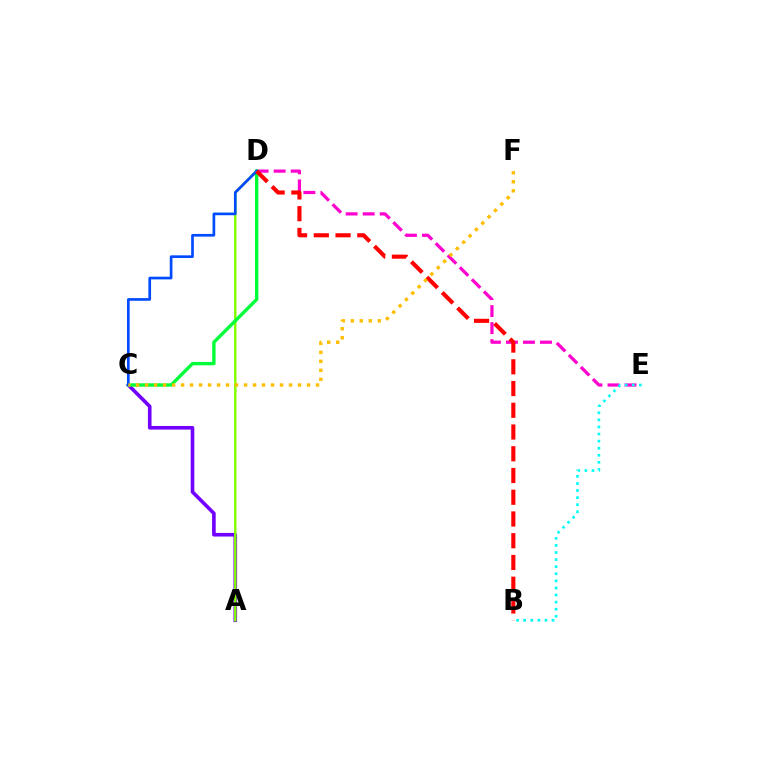{('A', 'C'): [{'color': '#7200ff', 'line_style': 'solid', 'thickness': 2.6}], ('D', 'E'): [{'color': '#ff00cf', 'line_style': 'dashed', 'thickness': 2.31}], ('A', 'D'): [{'color': '#84ff00', 'line_style': 'solid', 'thickness': 1.76}], ('B', 'E'): [{'color': '#00fff6', 'line_style': 'dotted', 'thickness': 1.92}], ('C', 'D'): [{'color': '#00ff39', 'line_style': 'solid', 'thickness': 2.42}, {'color': '#004bff', 'line_style': 'solid', 'thickness': 1.93}], ('B', 'D'): [{'color': '#ff0000', 'line_style': 'dashed', 'thickness': 2.95}], ('C', 'F'): [{'color': '#ffbd00', 'line_style': 'dotted', 'thickness': 2.44}]}